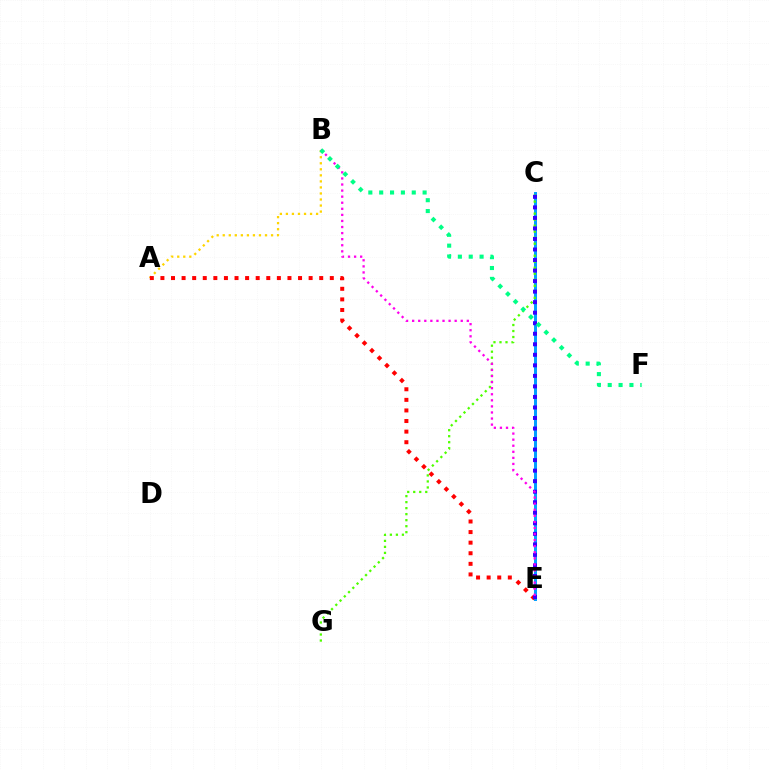{('C', 'E'): [{'color': '#009eff', 'line_style': 'solid', 'thickness': 2.14}, {'color': '#3700ff', 'line_style': 'dotted', 'thickness': 2.86}], ('A', 'B'): [{'color': '#ffd500', 'line_style': 'dotted', 'thickness': 1.64}], ('A', 'E'): [{'color': '#ff0000', 'line_style': 'dotted', 'thickness': 2.88}], ('C', 'G'): [{'color': '#4fff00', 'line_style': 'dotted', 'thickness': 1.63}], ('B', 'E'): [{'color': '#ff00ed', 'line_style': 'dotted', 'thickness': 1.65}], ('B', 'F'): [{'color': '#00ff86', 'line_style': 'dotted', 'thickness': 2.95}]}